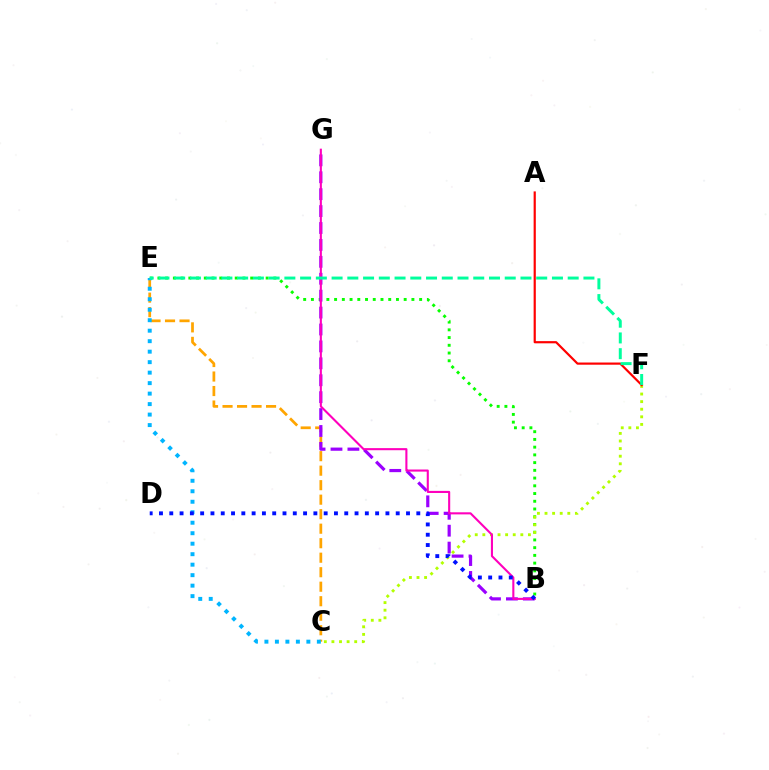{('B', 'E'): [{'color': '#08ff00', 'line_style': 'dotted', 'thickness': 2.1}], ('C', 'F'): [{'color': '#b3ff00', 'line_style': 'dotted', 'thickness': 2.06}], ('C', 'E'): [{'color': '#ffa500', 'line_style': 'dashed', 'thickness': 1.97}, {'color': '#00b5ff', 'line_style': 'dotted', 'thickness': 2.85}], ('A', 'F'): [{'color': '#ff0000', 'line_style': 'solid', 'thickness': 1.58}], ('B', 'G'): [{'color': '#9b00ff', 'line_style': 'dashed', 'thickness': 2.3}, {'color': '#ff00bd', 'line_style': 'solid', 'thickness': 1.51}], ('E', 'F'): [{'color': '#00ff9d', 'line_style': 'dashed', 'thickness': 2.14}], ('B', 'D'): [{'color': '#0010ff', 'line_style': 'dotted', 'thickness': 2.8}]}